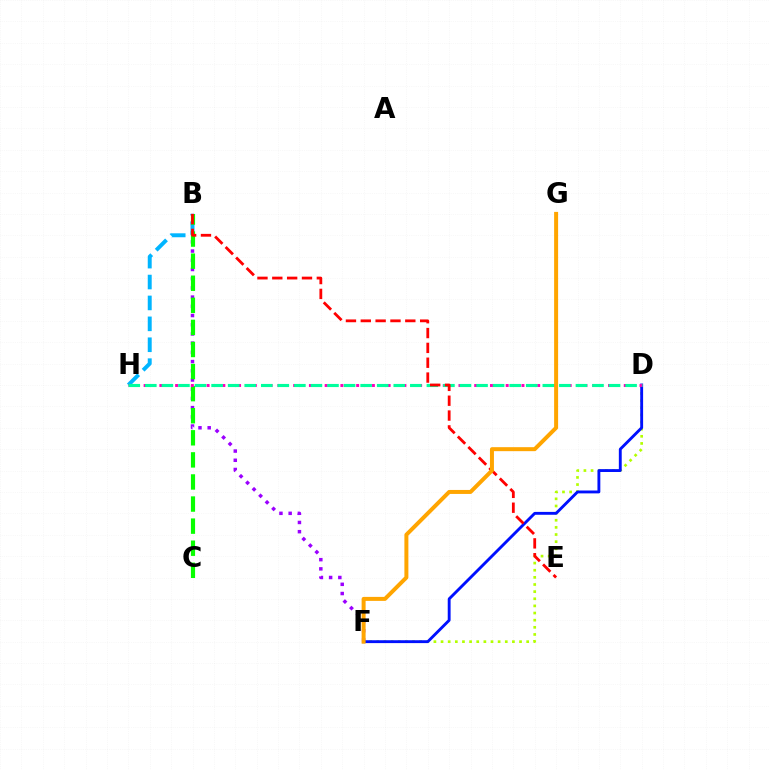{('B', 'F'): [{'color': '#9b00ff', 'line_style': 'dotted', 'thickness': 2.5}], ('D', 'F'): [{'color': '#b3ff00', 'line_style': 'dotted', 'thickness': 1.94}, {'color': '#0010ff', 'line_style': 'solid', 'thickness': 2.07}], ('B', 'H'): [{'color': '#00b5ff', 'line_style': 'dashed', 'thickness': 2.84}], ('B', 'C'): [{'color': '#08ff00', 'line_style': 'dashed', 'thickness': 3.0}], ('D', 'H'): [{'color': '#ff00bd', 'line_style': 'dotted', 'thickness': 2.14}, {'color': '#00ff9d', 'line_style': 'dashed', 'thickness': 2.25}], ('B', 'E'): [{'color': '#ff0000', 'line_style': 'dashed', 'thickness': 2.02}], ('F', 'G'): [{'color': '#ffa500', 'line_style': 'solid', 'thickness': 2.87}]}